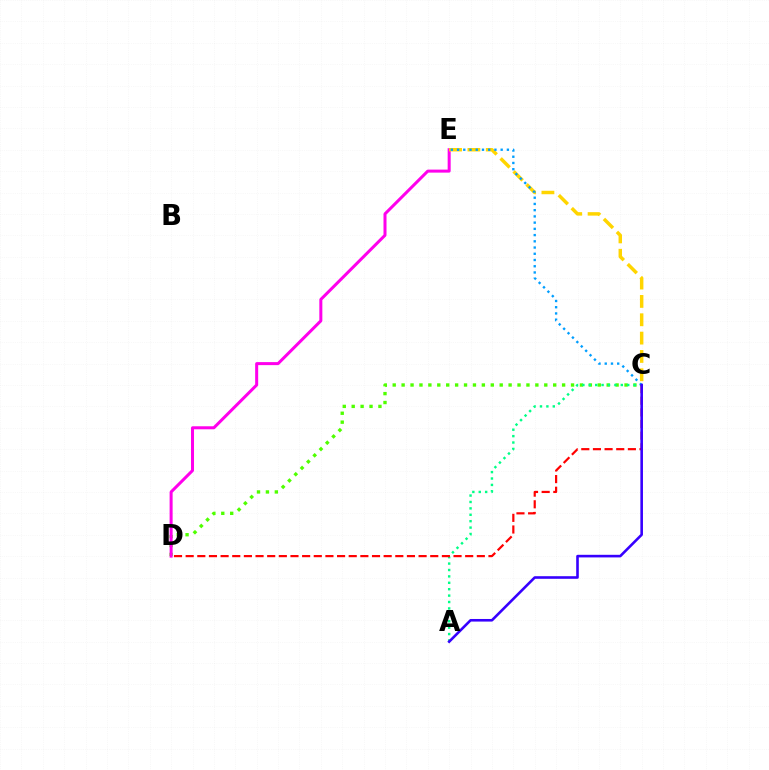{('C', 'D'): [{'color': '#4fff00', 'line_style': 'dotted', 'thickness': 2.42}, {'color': '#ff0000', 'line_style': 'dashed', 'thickness': 1.58}], ('A', 'C'): [{'color': '#00ff86', 'line_style': 'dotted', 'thickness': 1.74}, {'color': '#3700ff', 'line_style': 'solid', 'thickness': 1.87}], ('D', 'E'): [{'color': '#ff00ed', 'line_style': 'solid', 'thickness': 2.17}], ('C', 'E'): [{'color': '#ffd500', 'line_style': 'dashed', 'thickness': 2.49}, {'color': '#009eff', 'line_style': 'dotted', 'thickness': 1.69}]}